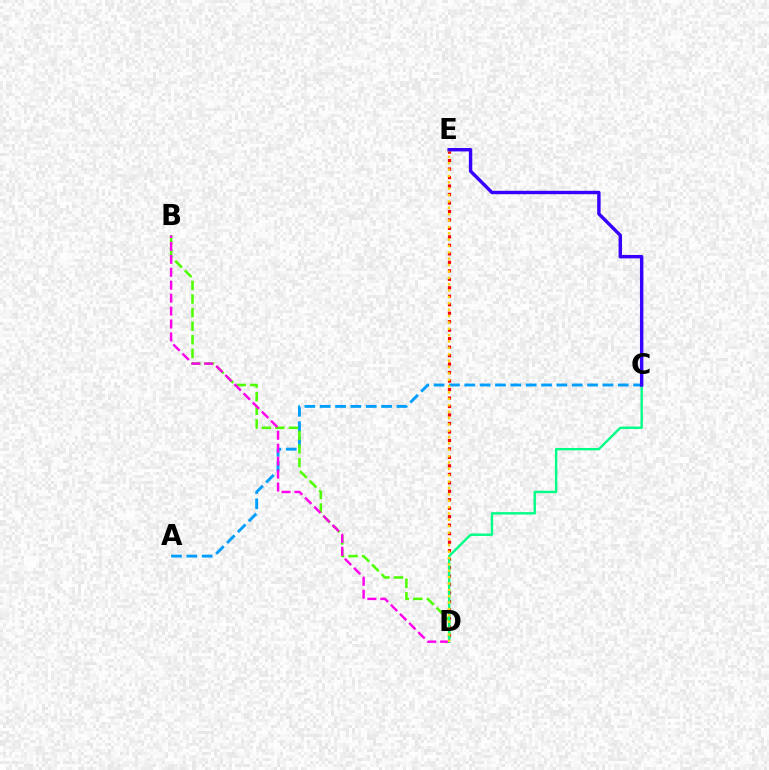{('A', 'C'): [{'color': '#009eff', 'line_style': 'dashed', 'thickness': 2.08}], ('B', 'D'): [{'color': '#4fff00', 'line_style': 'dashed', 'thickness': 1.84}, {'color': '#ff00ed', 'line_style': 'dashed', 'thickness': 1.76}], ('D', 'E'): [{'color': '#ff0000', 'line_style': 'dotted', 'thickness': 2.3}, {'color': '#ffd500', 'line_style': 'dotted', 'thickness': 1.73}], ('C', 'D'): [{'color': '#00ff86', 'line_style': 'solid', 'thickness': 1.72}], ('C', 'E'): [{'color': '#3700ff', 'line_style': 'solid', 'thickness': 2.46}]}